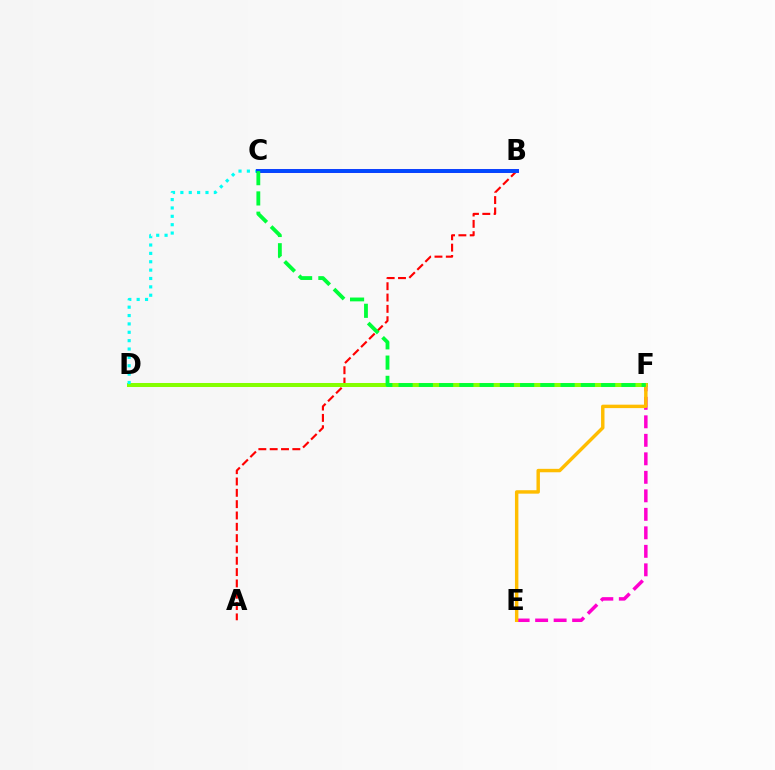{('A', 'B'): [{'color': '#ff0000', 'line_style': 'dashed', 'thickness': 1.54}], ('E', 'F'): [{'color': '#ff00cf', 'line_style': 'dashed', 'thickness': 2.51}, {'color': '#ffbd00', 'line_style': 'solid', 'thickness': 2.47}], ('D', 'F'): [{'color': '#84ff00', 'line_style': 'solid', 'thickness': 2.89}], ('C', 'D'): [{'color': '#00fff6', 'line_style': 'dotted', 'thickness': 2.27}], ('B', 'C'): [{'color': '#7200ff', 'line_style': 'solid', 'thickness': 2.82}, {'color': '#004bff', 'line_style': 'solid', 'thickness': 2.7}], ('C', 'F'): [{'color': '#00ff39', 'line_style': 'dashed', 'thickness': 2.75}]}